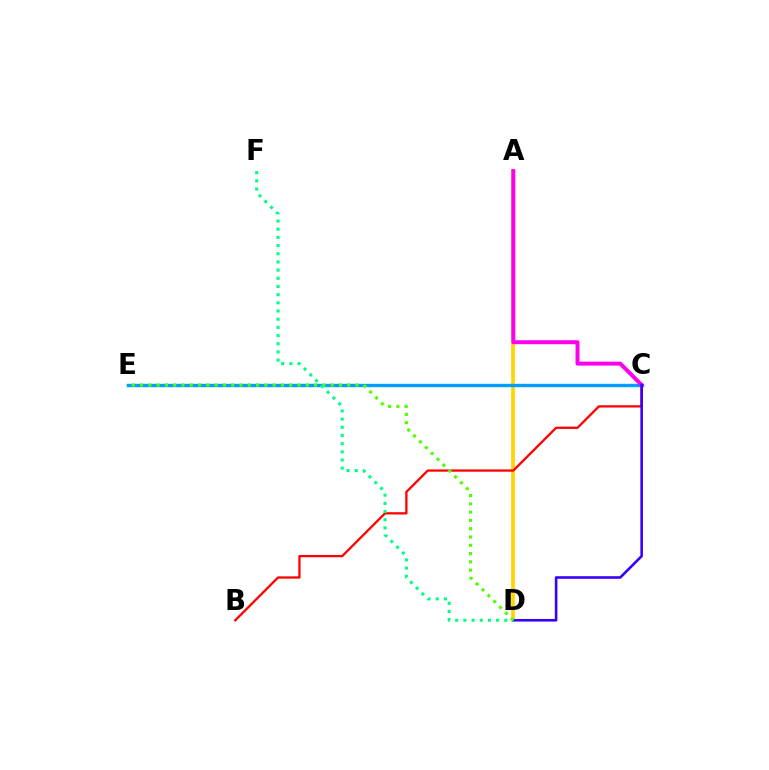{('A', 'D'): [{'color': '#ffd500', 'line_style': 'solid', 'thickness': 2.66}], ('B', 'C'): [{'color': '#ff0000', 'line_style': 'solid', 'thickness': 1.64}], ('C', 'E'): [{'color': '#009eff', 'line_style': 'solid', 'thickness': 2.43}], ('A', 'C'): [{'color': '#ff00ed', 'line_style': 'solid', 'thickness': 2.85}], ('C', 'D'): [{'color': '#3700ff', 'line_style': 'solid', 'thickness': 1.87}], ('D', 'E'): [{'color': '#4fff00', 'line_style': 'dotted', 'thickness': 2.25}], ('D', 'F'): [{'color': '#00ff86', 'line_style': 'dotted', 'thickness': 2.22}]}